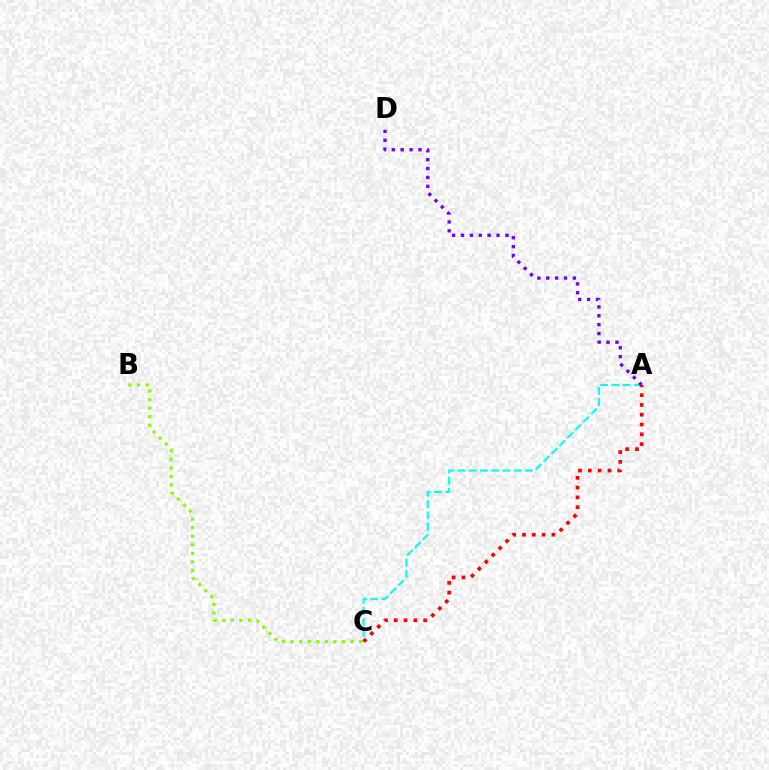{('A', 'C'): [{'color': '#00fff6', 'line_style': 'dashed', 'thickness': 1.52}, {'color': '#ff0000', 'line_style': 'dotted', 'thickness': 2.66}], ('B', 'C'): [{'color': '#84ff00', 'line_style': 'dotted', 'thickness': 2.33}], ('A', 'D'): [{'color': '#7200ff', 'line_style': 'dotted', 'thickness': 2.41}]}